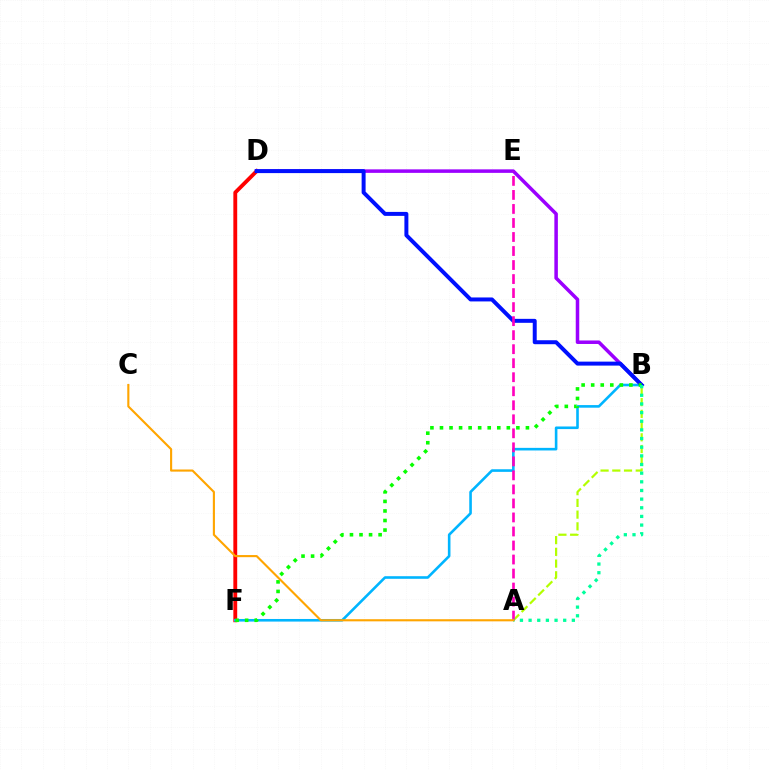{('D', 'F'): [{'color': '#ff0000', 'line_style': 'solid', 'thickness': 2.77}], ('B', 'F'): [{'color': '#00b5ff', 'line_style': 'solid', 'thickness': 1.88}, {'color': '#08ff00', 'line_style': 'dotted', 'thickness': 2.59}], ('A', 'B'): [{'color': '#b3ff00', 'line_style': 'dashed', 'thickness': 1.59}, {'color': '#00ff9d', 'line_style': 'dotted', 'thickness': 2.35}], ('B', 'D'): [{'color': '#9b00ff', 'line_style': 'solid', 'thickness': 2.53}, {'color': '#0010ff', 'line_style': 'solid', 'thickness': 2.86}], ('A', 'E'): [{'color': '#ff00bd', 'line_style': 'dashed', 'thickness': 1.9}], ('A', 'C'): [{'color': '#ffa500', 'line_style': 'solid', 'thickness': 1.53}]}